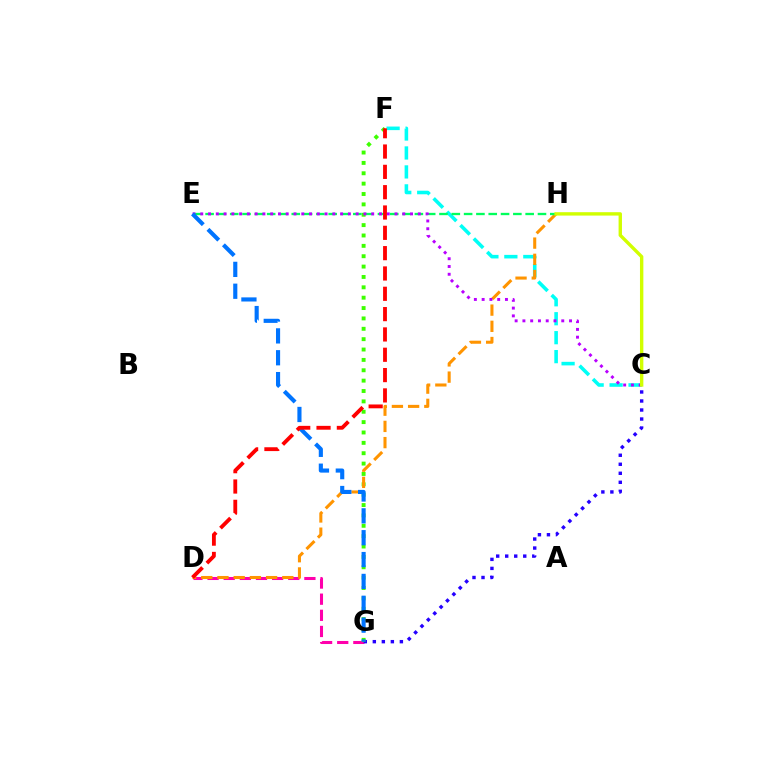{('D', 'G'): [{'color': '#ff00ac', 'line_style': 'dashed', 'thickness': 2.19}], ('C', 'F'): [{'color': '#00fff6', 'line_style': 'dashed', 'thickness': 2.58}], ('C', 'G'): [{'color': '#2500ff', 'line_style': 'dotted', 'thickness': 2.45}], ('F', 'G'): [{'color': '#3dff00', 'line_style': 'dotted', 'thickness': 2.82}], ('D', 'H'): [{'color': '#ff9400', 'line_style': 'dashed', 'thickness': 2.2}], ('E', 'H'): [{'color': '#00ff5c', 'line_style': 'dashed', 'thickness': 1.67}], ('C', 'E'): [{'color': '#b900ff', 'line_style': 'dotted', 'thickness': 2.11}], ('E', 'G'): [{'color': '#0074ff', 'line_style': 'dashed', 'thickness': 2.97}], ('C', 'H'): [{'color': '#d1ff00', 'line_style': 'solid', 'thickness': 2.44}], ('D', 'F'): [{'color': '#ff0000', 'line_style': 'dashed', 'thickness': 2.76}]}